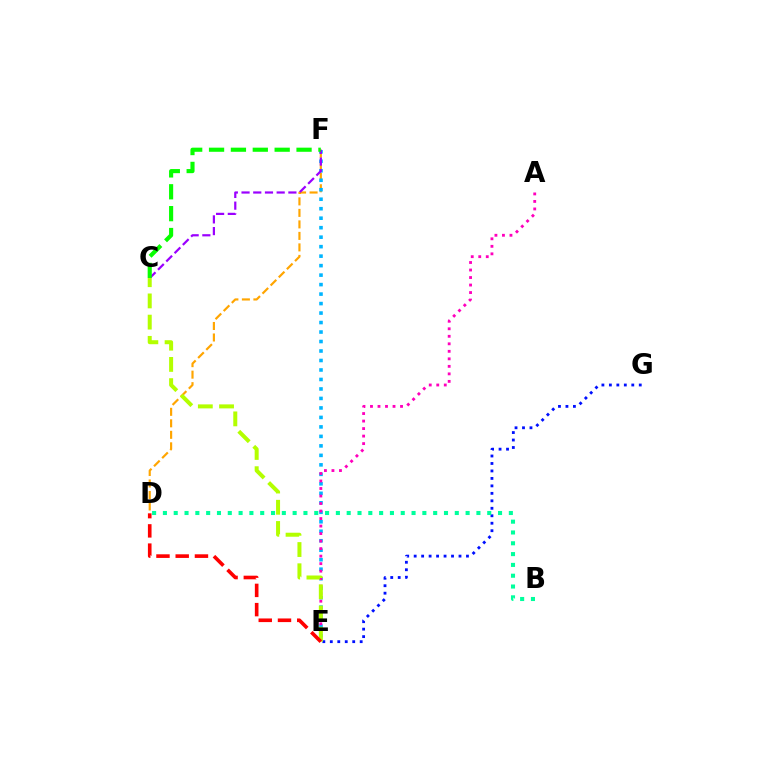{('D', 'F'): [{'color': '#ffa500', 'line_style': 'dashed', 'thickness': 1.56}], ('E', 'G'): [{'color': '#0010ff', 'line_style': 'dotted', 'thickness': 2.03}], ('B', 'D'): [{'color': '#00ff9d', 'line_style': 'dotted', 'thickness': 2.94}], ('E', 'F'): [{'color': '#00b5ff', 'line_style': 'dotted', 'thickness': 2.58}], ('C', 'F'): [{'color': '#9b00ff', 'line_style': 'dashed', 'thickness': 1.59}, {'color': '#08ff00', 'line_style': 'dashed', 'thickness': 2.97}], ('A', 'E'): [{'color': '#ff00bd', 'line_style': 'dotted', 'thickness': 2.04}], ('C', 'E'): [{'color': '#b3ff00', 'line_style': 'dashed', 'thickness': 2.88}], ('D', 'E'): [{'color': '#ff0000', 'line_style': 'dashed', 'thickness': 2.61}]}